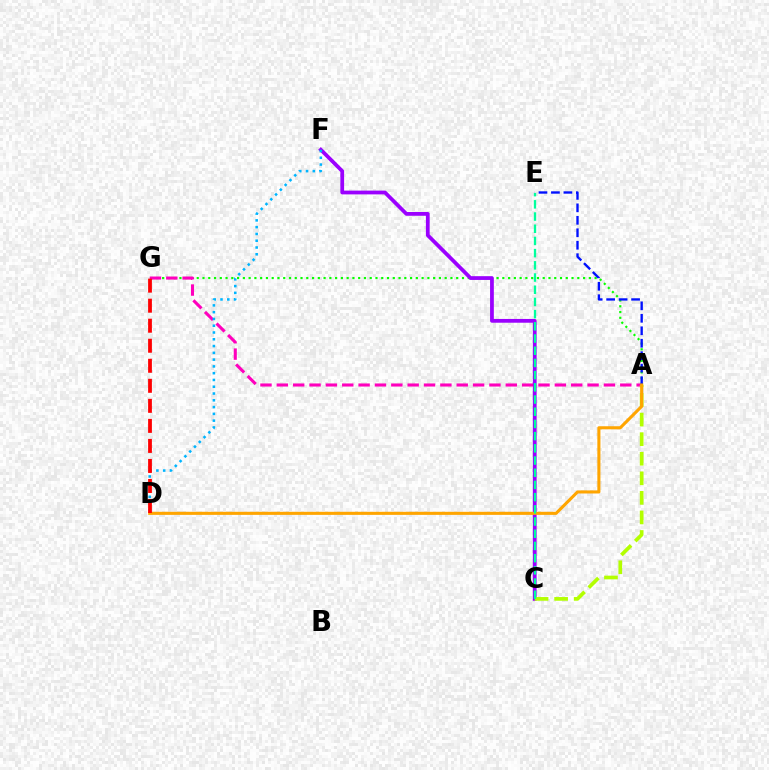{('A', 'G'): [{'color': '#08ff00', 'line_style': 'dotted', 'thickness': 1.57}, {'color': '#ff00bd', 'line_style': 'dashed', 'thickness': 2.22}], ('C', 'F'): [{'color': '#9b00ff', 'line_style': 'solid', 'thickness': 2.71}], ('D', 'F'): [{'color': '#00b5ff', 'line_style': 'dotted', 'thickness': 1.84}], ('A', 'C'): [{'color': '#b3ff00', 'line_style': 'dashed', 'thickness': 2.66}], ('A', 'E'): [{'color': '#0010ff', 'line_style': 'dashed', 'thickness': 1.69}], ('A', 'D'): [{'color': '#ffa500', 'line_style': 'solid', 'thickness': 2.22}], ('D', 'G'): [{'color': '#ff0000', 'line_style': 'dashed', 'thickness': 2.72}], ('C', 'E'): [{'color': '#00ff9d', 'line_style': 'dashed', 'thickness': 1.66}]}